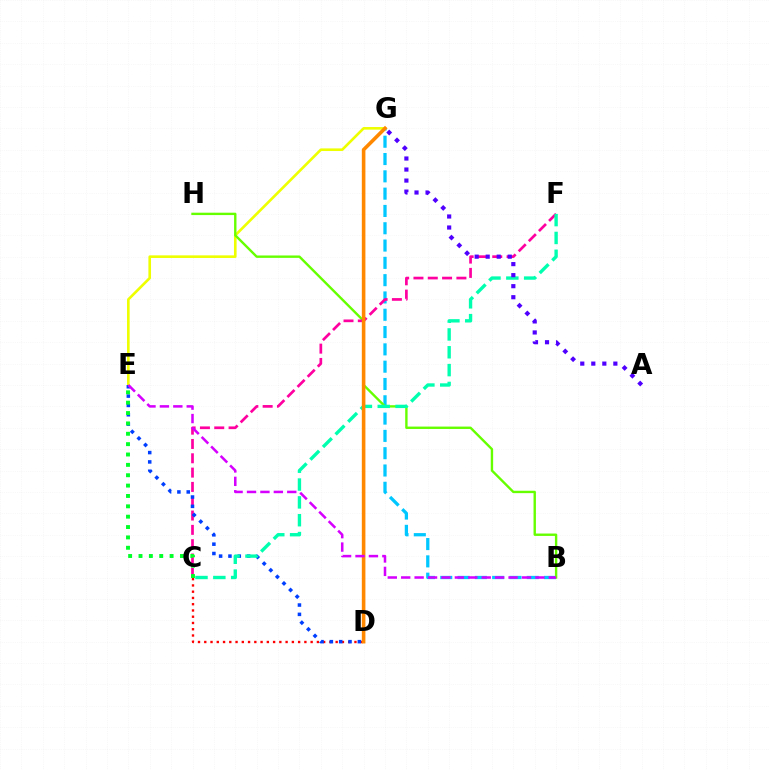{('B', 'G'): [{'color': '#00c7ff', 'line_style': 'dashed', 'thickness': 2.35}], ('C', 'D'): [{'color': '#ff0000', 'line_style': 'dotted', 'thickness': 1.7}], ('E', 'G'): [{'color': '#eeff00', 'line_style': 'solid', 'thickness': 1.89}], ('B', 'H'): [{'color': '#66ff00', 'line_style': 'solid', 'thickness': 1.72}], ('C', 'F'): [{'color': '#ff00a0', 'line_style': 'dashed', 'thickness': 1.94}, {'color': '#00ffaf', 'line_style': 'dashed', 'thickness': 2.42}], ('D', 'E'): [{'color': '#003fff', 'line_style': 'dotted', 'thickness': 2.54}], ('A', 'G'): [{'color': '#4f00ff', 'line_style': 'dotted', 'thickness': 3.0}], ('D', 'G'): [{'color': '#ff8800', 'line_style': 'solid', 'thickness': 2.59}], ('B', 'E'): [{'color': '#d600ff', 'line_style': 'dashed', 'thickness': 1.82}], ('C', 'E'): [{'color': '#00ff27', 'line_style': 'dotted', 'thickness': 2.82}]}